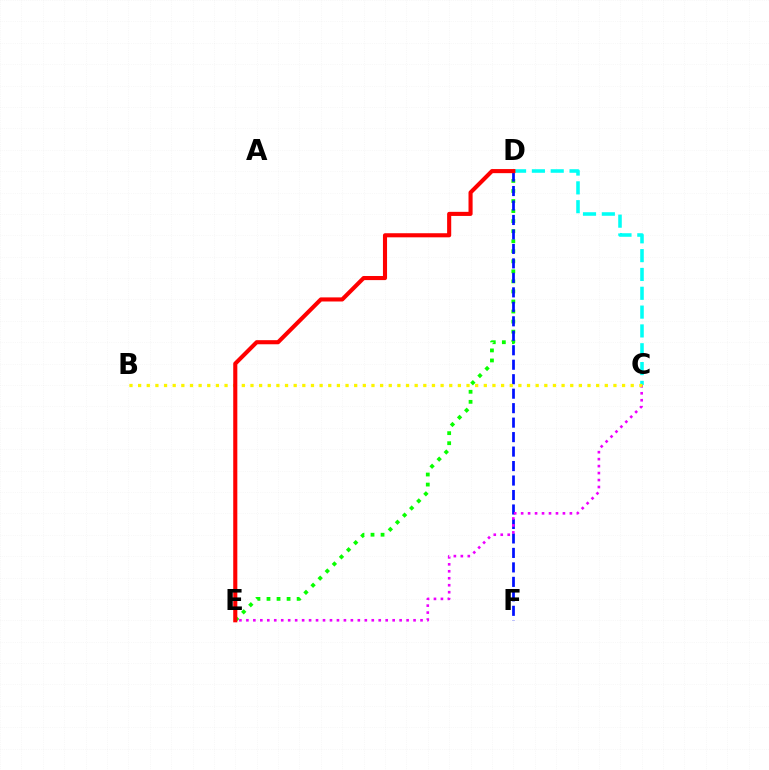{('D', 'E'): [{'color': '#08ff00', 'line_style': 'dotted', 'thickness': 2.73}, {'color': '#ff0000', 'line_style': 'solid', 'thickness': 2.95}], ('D', 'F'): [{'color': '#0010ff', 'line_style': 'dashed', 'thickness': 1.97}], ('C', 'E'): [{'color': '#ee00ff', 'line_style': 'dotted', 'thickness': 1.89}], ('C', 'D'): [{'color': '#00fff6', 'line_style': 'dashed', 'thickness': 2.56}], ('B', 'C'): [{'color': '#fcf500', 'line_style': 'dotted', 'thickness': 2.35}]}